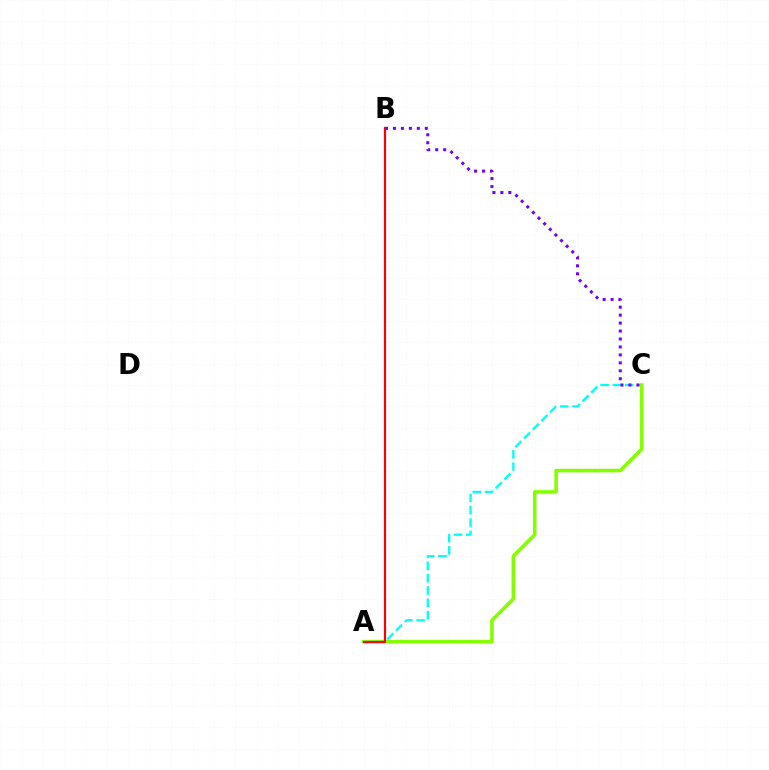{('A', 'C'): [{'color': '#00fff6', 'line_style': 'dashed', 'thickness': 1.67}, {'color': '#84ff00', 'line_style': 'solid', 'thickness': 2.58}], ('B', 'C'): [{'color': '#7200ff', 'line_style': 'dotted', 'thickness': 2.16}], ('A', 'B'): [{'color': '#ff0000', 'line_style': 'solid', 'thickness': 1.57}]}